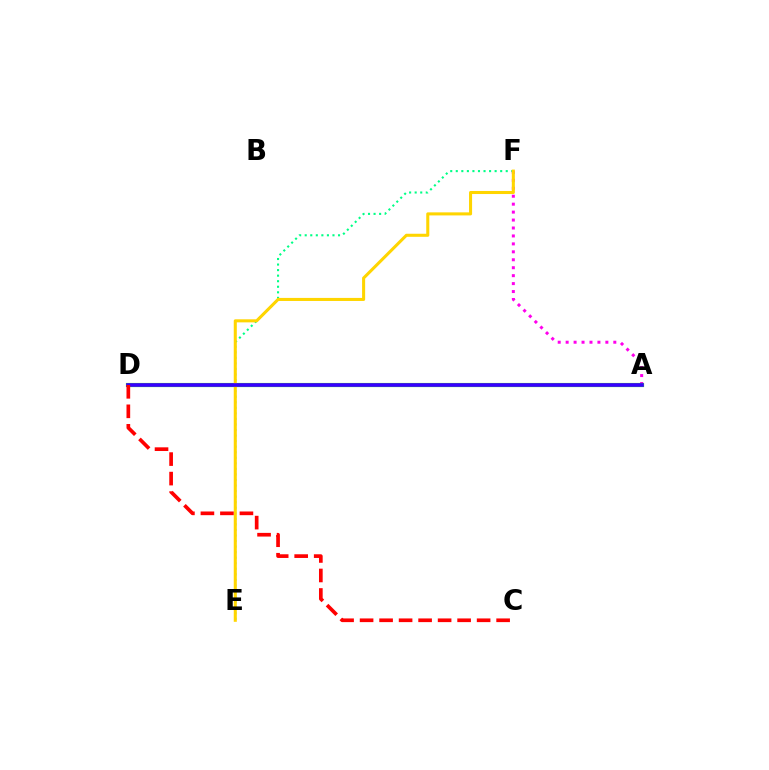{('A', 'D'): [{'color': '#009eff', 'line_style': 'solid', 'thickness': 2.2}, {'color': '#4fff00', 'line_style': 'solid', 'thickness': 2.99}, {'color': '#3700ff', 'line_style': 'solid', 'thickness': 2.64}], ('E', 'F'): [{'color': '#00ff86', 'line_style': 'dotted', 'thickness': 1.51}, {'color': '#ffd500', 'line_style': 'solid', 'thickness': 2.2}], ('A', 'F'): [{'color': '#ff00ed', 'line_style': 'dotted', 'thickness': 2.16}], ('C', 'D'): [{'color': '#ff0000', 'line_style': 'dashed', 'thickness': 2.65}]}